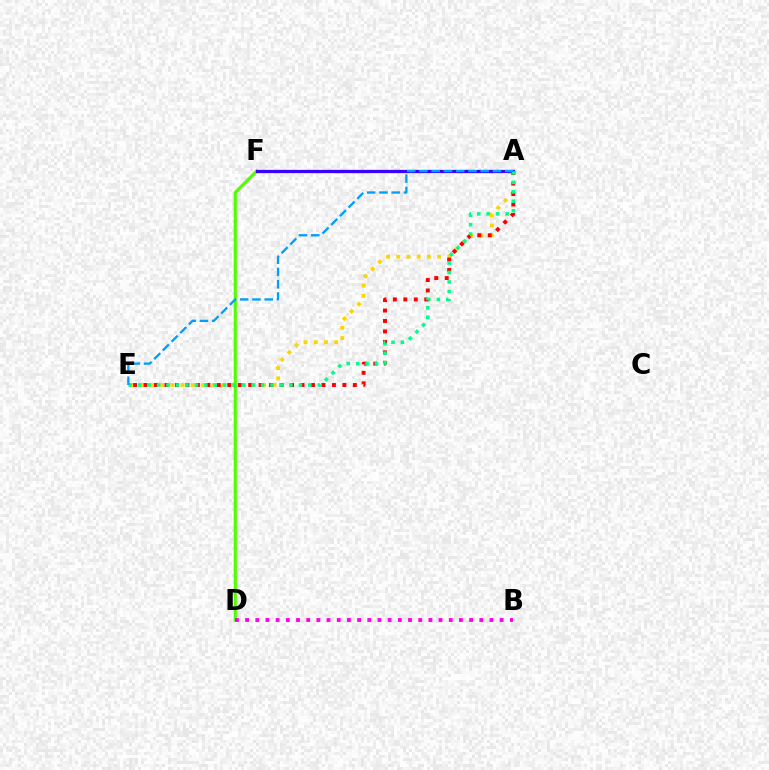{('A', 'E'): [{'color': '#ffd500', 'line_style': 'dotted', 'thickness': 2.78}, {'color': '#ff0000', 'line_style': 'dotted', 'thickness': 2.84}, {'color': '#00ff86', 'line_style': 'dotted', 'thickness': 2.57}, {'color': '#009eff', 'line_style': 'dashed', 'thickness': 1.67}], ('D', 'F'): [{'color': '#4fff00', 'line_style': 'solid', 'thickness': 2.24}], ('B', 'D'): [{'color': '#ff00ed', 'line_style': 'dotted', 'thickness': 2.77}], ('A', 'F'): [{'color': '#3700ff', 'line_style': 'solid', 'thickness': 2.35}]}